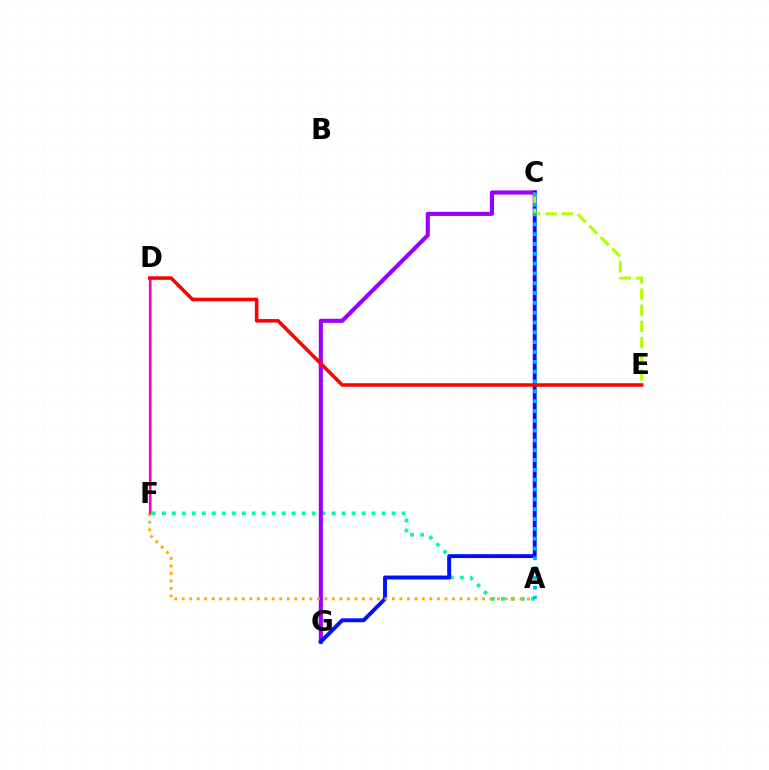{('A', 'F'): [{'color': '#00ff9d', 'line_style': 'dotted', 'thickness': 2.71}, {'color': '#ffa500', 'line_style': 'dotted', 'thickness': 2.04}], ('C', 'G'): [{'color': '#9b00ff', 'line_style': 'solid', 'thickness': 2.97}, {'color': '#0010ff', 'line_style': 'solid', 'thickness': 2.81}], ('C', 'E'): [{'color': '#b3ff00', 'line_style': 'dashed', 'thickness': 2.2}], ('D', 'F'): [{'color': '#08ff00', 'line_style': 'solid', 'thickness': 1.87}, {'color': '#ff00bd', 'line_style': 'solid', 'thickness': 1.58}], ('A', 'C'): [{'color': '#00b5ff', 'line_style': 'dotted', 'thickness': 2.67}], ('D', 'E'): [{'color': '#ff0000', 'line_style': 'solid', 'thickness': 2.55}]}